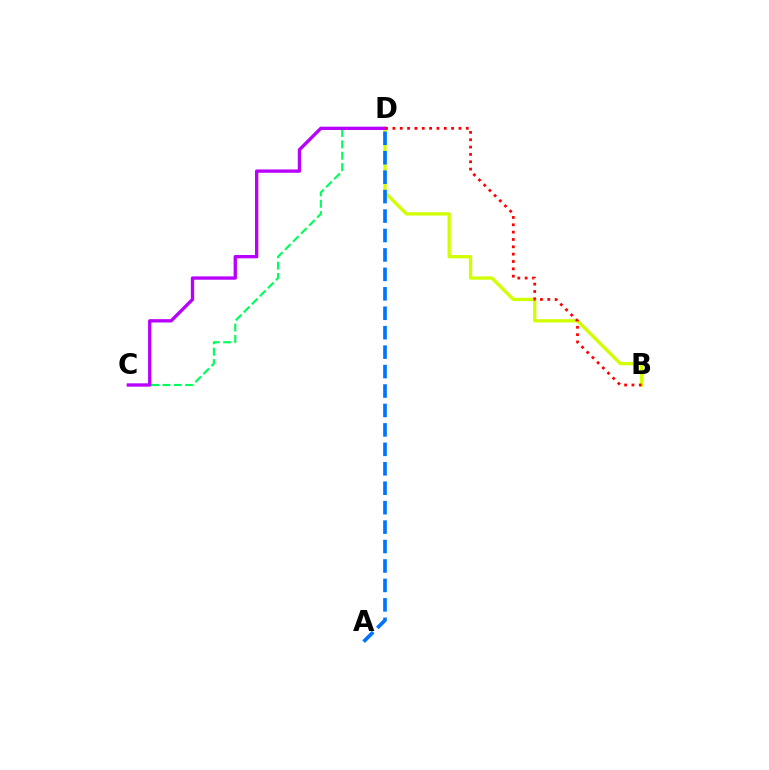{('B', 'D'): [{'color': '#d1ff00', 'line_style': 'solid', 'thickness': 2.37}, {'color': '#ff0000', 'line_style': 'dotted', 'thickness': 1.99}], ('A', 'D'): [{'color': '#0074ff', 'line_style': 'dashed', 'thickness': 2.64}], ('C', 'D'): [{'color': '#00ff5c', 'line_style': 'dashed', 'thickness': 1.55}, {'color': '#b900ff', 'line_style': 'solid', 'thickness': 2.4}]}